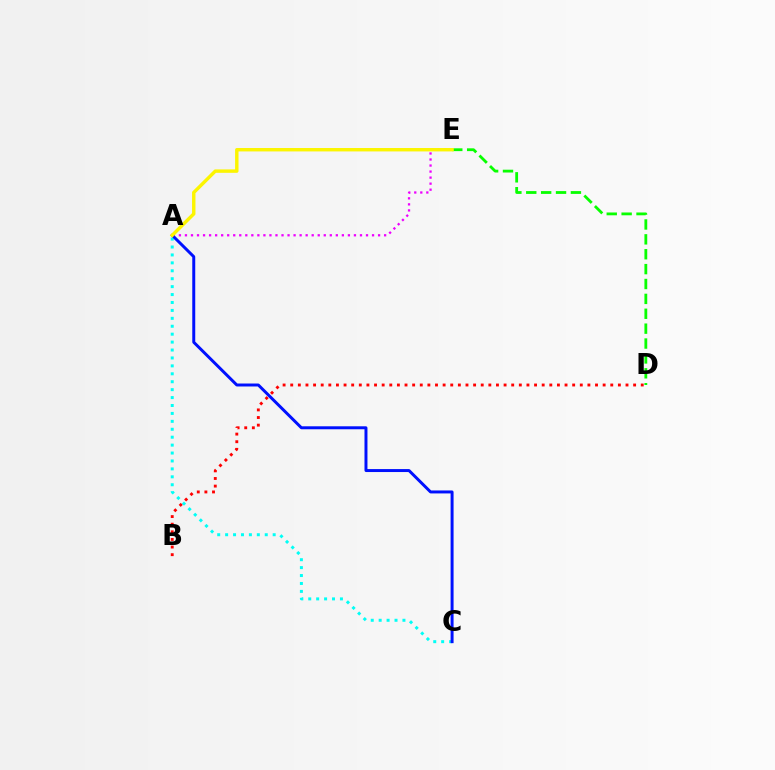{('D', 'E'): [{'color': '#08ff00', 'line_style': 'dashed', 'thickness': 2.02}], ('A', 'C'): [{'color': '#00fff6', 'line_style': 'dotted', 'thickness': 2.15}, {'color': '#0010ff', 'line_style': 'solid', 'thickness': 2.14}], ('B', 'D'): [{'color': '#ff0000', 'line_style': 'dotted', 'thickness': 2.07}], ('A', 'E'): [{'color': '#ee00ff', 'line_style': 'dotted', 'thickness': 1.64}, {'color': '#fcf500', 'line_style': 'solid', 'thickness': 2.46}]}